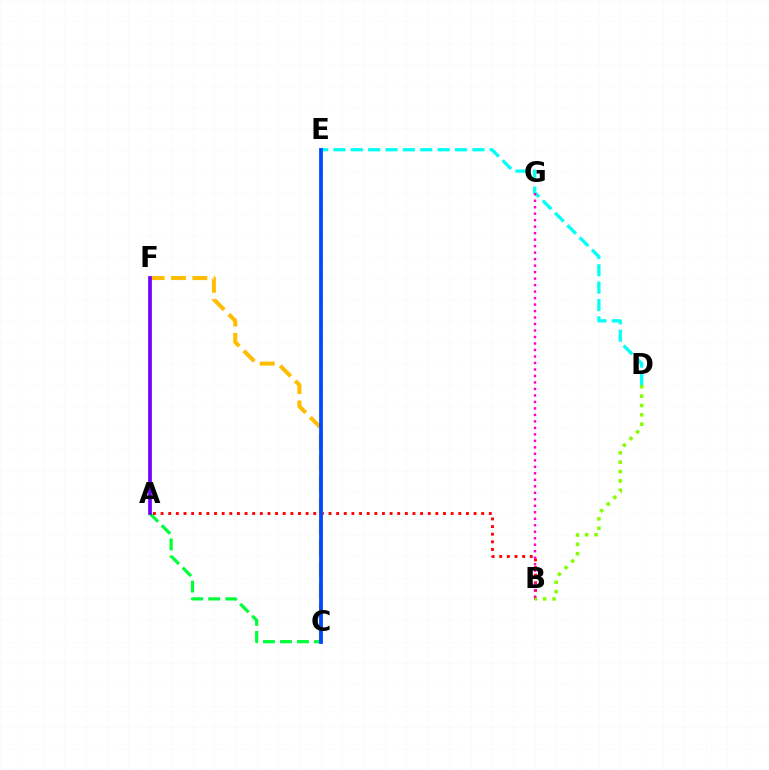{('A', 'B'): [{'color': '#ff0000', 'line_style': 'dotted', 'thickness': 2.07}], ('B', 'D'): [{'color': '#84ff00', 'line_style': 'dotted', 'thickness': 2.54}], ('D', 'E'): [{'color': '#00fff6', 'line_style': 'dashed', 'thickness': 2.36}], ('B', 'G'): [{'color': '#ff00cf', 'line_style': 'dotted', 'thickness': 1.76}], ('C', 'F'): [{'color': '#ffbd00', 'line_style': 'dashed', 'thickness': 2.9}], ('A', 'C'): [{'color': '#00ff39', 'line_style': 'dashed', 'thickness': 2.31}], ('A', 'F'): [{'color': '#7200ff', 'line_style': 'solid', 'thickness': 2.66}], ('C', 'E'): [{'color': '#004bff', 'line_style': 'solid', 'thickness': 2.73}]}